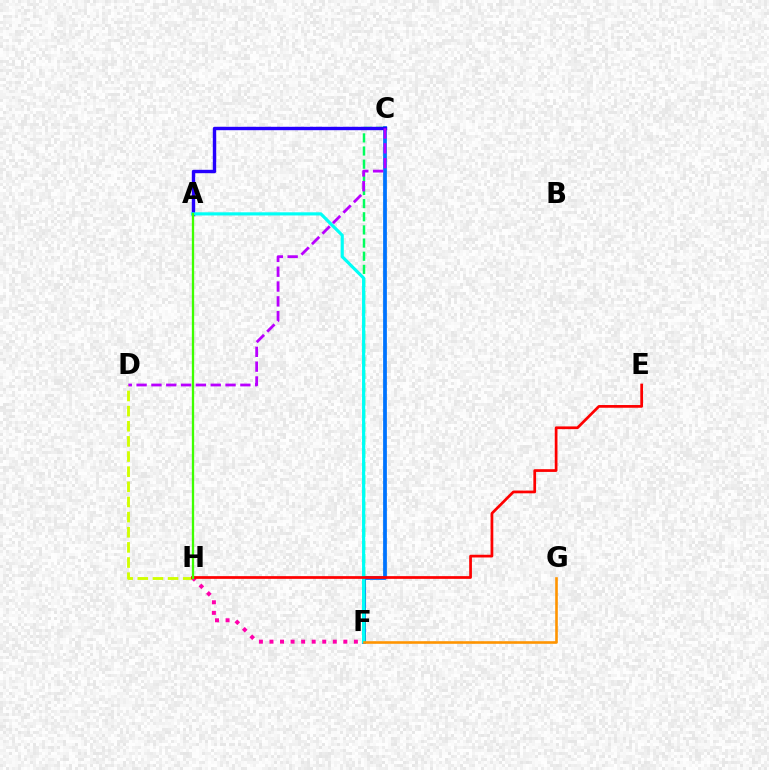{('C', 'F'): [{'color': '#0074ff', 'line_style': 'solid', 'thickness': 2.72}, {'color': '#00ff5c', 'line_style': 'dashed', 'thickness': 1.79}], ('D', 'H'): [{'color': '#d1ff00', 'line_style': 'dashed', 'thickness': 2.06}], ('F', 'H'): [{'color': '#ff00ac', 'line_style': 'dotted', 'thickness': 2.87}], ('A', 'C'): [{'color': '#2500ff', 'line_style': 'solid', 'thickness': 2.44}], ('A', 'F'): [{'color': '#00fff6', 'line_style': 'solid', 'thickness': 2.27}], ('E', 'H'): [{'color': '#ff0000', 'line_style': 'solid', 'thickness': 1.96}], ('F', 'G'): [{'color': '#ff9400', 'line_style': 'solid', 'thickness': 1.88}], ('C', 'D'): [{'color': '#b900ff', 'line_style': 'dashed', 'thickness': 2.01}], ('A', 'H'): [{'color': '#3dff00', 'line_style': 'solid', 'thickness': 1.66}]}